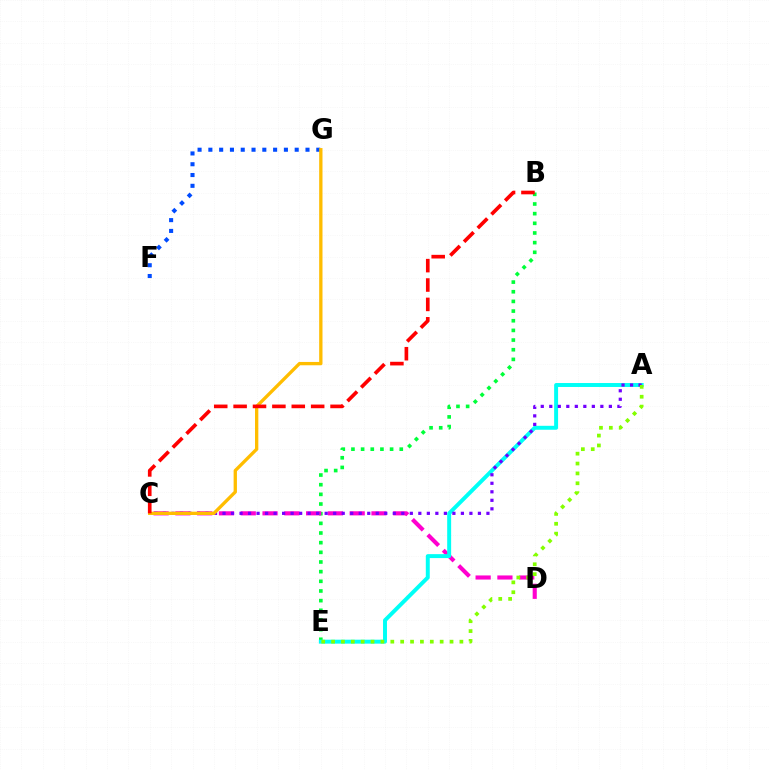{('F', 'G'): [{'color': '#004bff', 'line_style': 'dotted', 'thickness': 2.93}], ('B', 'E'): [{'color': '#00ff39', 'line_style': 'dotted', 'thickness': 2.63}], ('C', 'D'): [{'color': '#ff00cf', 'line_style': 'dashed', 'thickness': 2.96}], ('A', 'E'): [{'color': '#00fff6', 'line_style': 'solid', 'thickness': 2.84}, {'color': '#84ff00', 'line_style': 'dotted', 'thickness': 2.68}], ('A', 'C'): [{'color': '#7200ff', 'line_style': 'dotted', 'thickness': 2.31}], ('C', 'G'): [{'color': '#ffbd00', 'line_style': 'solid', 'thickness': 2.39}], ('B', 'C'): [{'color': '#ff0000', 'line_style': 'dashed', 'thickness': 2.63}]}